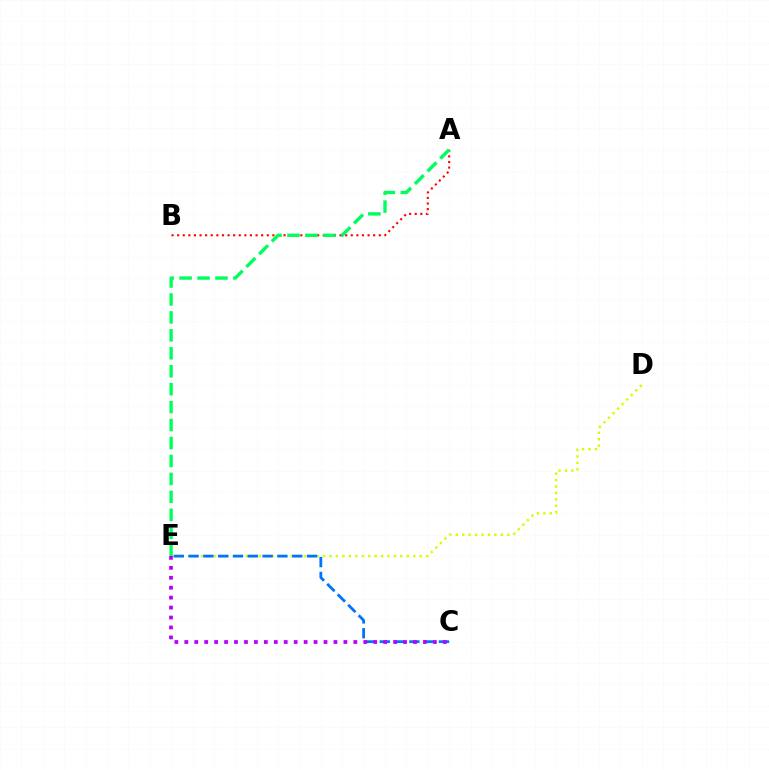{('A', 'B'): [{'color': '#ff0000', 'line_style': 'dotted', 'thickness': 1.52}], ('D', 'E'): [{'color': '#d1ff00', 'line_style': 'dotted', 'thickness': 1.75}], ('A', 'E'): [{'color': '#00ff5c', 'line_style': 'dashed', 'thickness': 2.44}], ('C', 'E'): [{'color': '#0074ff', 'line_style': 'dashed', 'thickness': 2.01}, {'color': '#b900ff', 'line_style': 'dotted', 'thickness': 2.7}]}